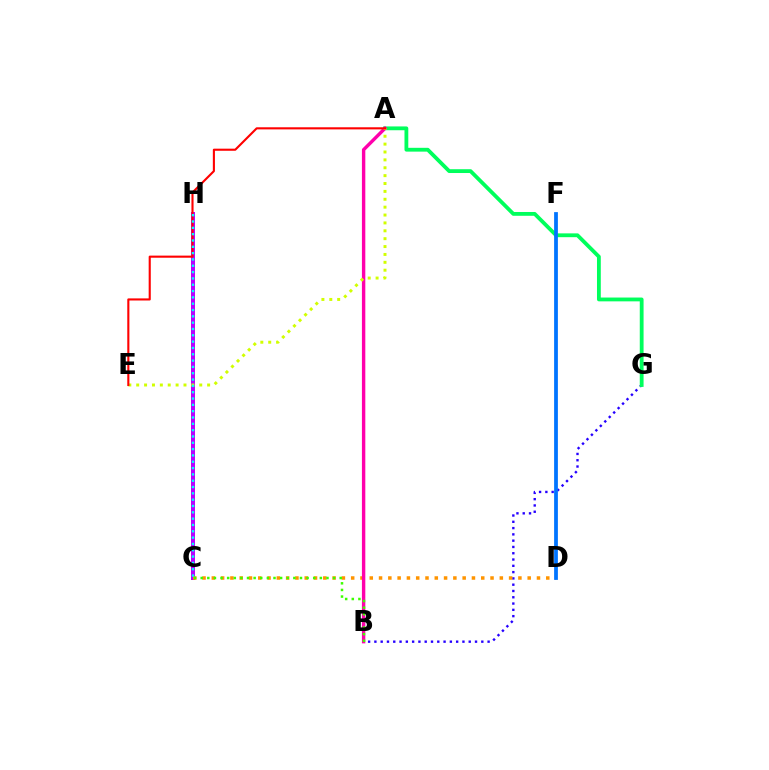{('C', 'H'): [{'color': '#b900ff', 'line_style': 'solid', 'thickness': 2.88}, {'color': '#00fff6', 'line_style': 'dotted', 'thickness': 1.72}], ('B', 'G'): [{'color': '#2500ff', 'line_style': 'dotted', 'thickness': 1.71}], ('C', 'D'): [{'color': '#ff9400', 'line_style': 'dotted', 'thickness': 2.52}], ('A', 'G'): [{'color': '#00ff5c', 'line_style': 'solid', 'thickness': 2.74}], ('A', 'B'): [{'color': '#ff00ac', 'line_style': 'solid', 'thickness': 2.44}], ('A', 'E'): [{'color': '#d1ff00', 'line_style': 'dotted', 'thickness': 2.14}, {'color': '#ff0000', 'line_style': 'solid', 'thickness': 1.52}], ('D', 'F'): [{'color': '#0074ff', 'line_style': 'solid', 'thickness': 2.71}], ('B', 'C'): [{'color': '#3dff00', 'line_style': 'dotted', 'thickness': 1.8}]}